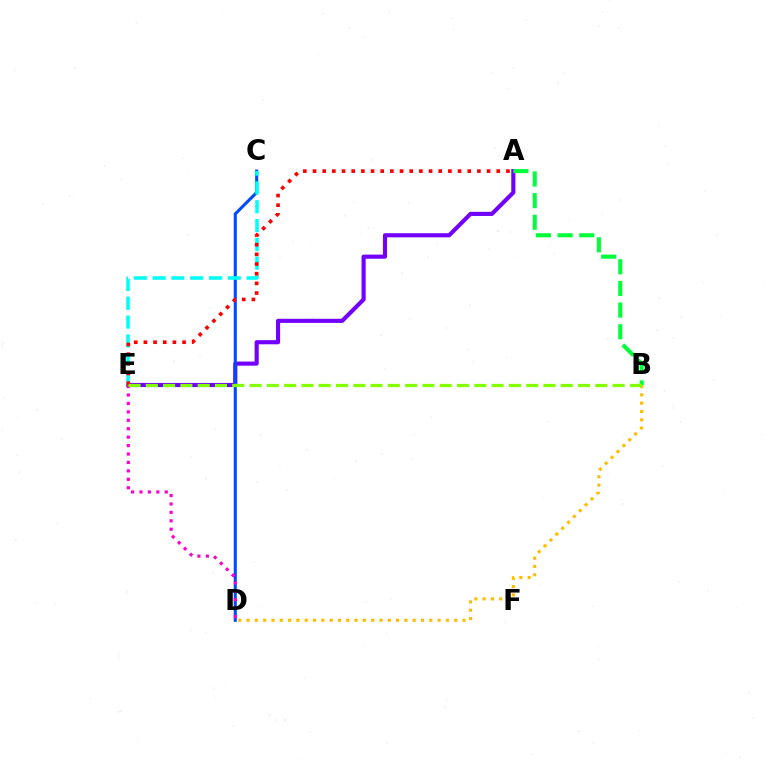{('A', 'E'): [{'color': '#7200ff', 'line_style': 'solid', 'thickness': 2.97}, {'color': '#ff0000', 'line_style': 'dotted', 'thickness': 2.63}], ('B', 'D'): [{'color': '#ffbd00', 'line_style': 'dotted', 'thickness': 2.26}], ('C', 'D'): [{'color': '#004bff', 'line_style': 'solid', 'thickness': 2.22}], ('C', 'E'): [{'color': '#00fff6', 'line_style': 'dashed', 'thickness': 2.55}], ('A', 'B'): [{'color': '#00ff39', 'line_style': 'dashed', 'thickness': 2.94}], ('D', 'E'): [{'color': '#ff00cf', 'line_style': 'dotted', 'thickness': 2.29}], ('B', 'E'): [{'color': '#84ff00', 'line_style': 'dashed', 'thickness': 2.35}]}